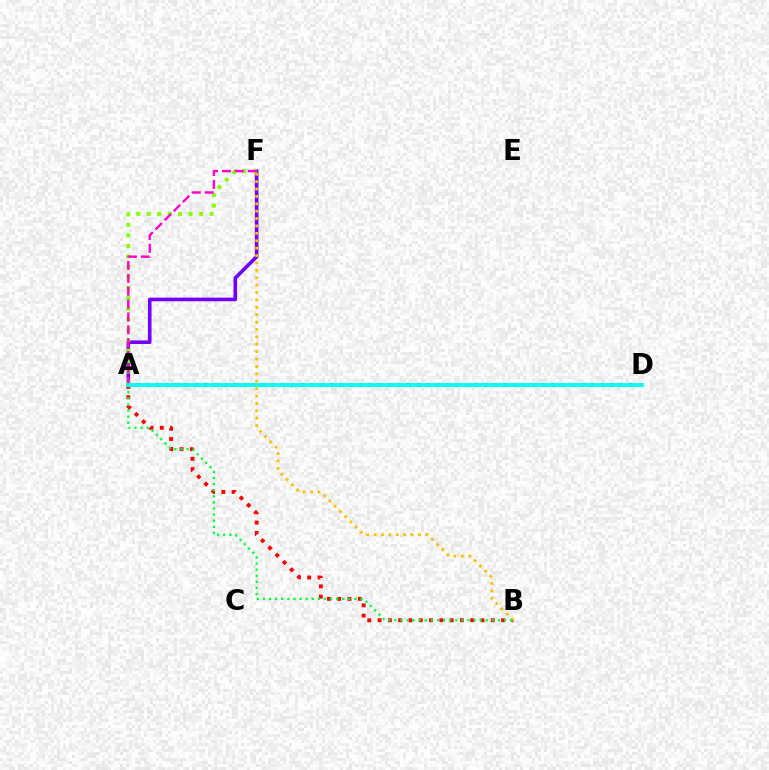{('A', 'B'): [{'color': '#ff0000', 'line_style': 'dotted', 'thickness': 2.8}, {'color': '#00ff39', 'line_style': 'dotted', 'thickness': 1.66}], ('A', 'F'): [{'color': '#7200ff', 'line_style': 'solid', 'thickness': 2.61}, {'color': '#84ff00', 'line_style': 'dotted', 'thickness': 2.85}, {'color': '#ff00cf', 'line_style': 'dashed', 'thickness': 1.75}], ('A', 'D'): [{'color': '#004bff', 'line_style': 'dotted', 'thickness': 2.62}, {'color': '#00fff6', 'line_style': 'solid', 'thickness': 2.75}], ('B', 'F'): [{'color': '#ffbd00', 'line_style': 'dotted', 'thickness': 2.01}]}